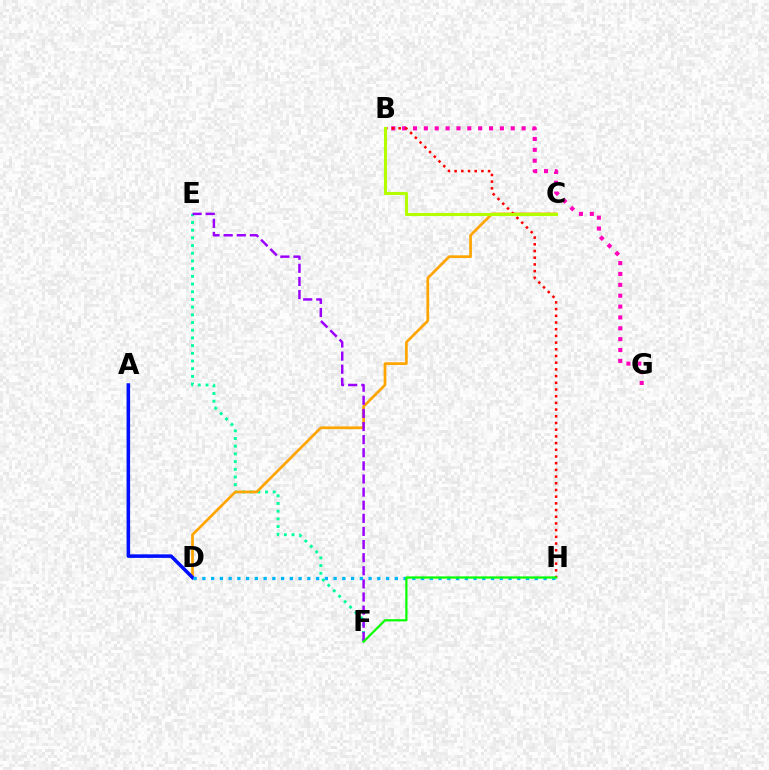{('B', 'G'): [{'color': '#ff00bd', 'line_style': 'dotted', 'thickness': 2.95}], ('E', 'F'): [{'color': '#00ff9d', 'line_style': 'dotted', 'thickness': 2.09}, {'color': '#9b00ff', 'line_style': 'dashed', 'thickness': 1.78}], ('C', 'D'): [{'color': '#ffa500', 'line_style': 'solid', 'thickness': 1.95}], ('B', 'H'): [{'color': '#ff0000', 'line_style': 'dotted', 'thickness': 1.82}], ('A', 'D'): [{'color': '#0010ff', 'line_style': 'solid', 'thickness': 2.55}], ('B', 'C'): [{'color': '#b3ff00', 'line_style': 'solid', 'thickness': 2.25}], ('D', 'H'): [{'color': '#00b5ff', 'line_style': 'dotted', 'thickness': 2.38}], ('F', 'H'): [{'color': '#08ff00', 'line_style': 'solid', 'thickness': 1.59}]}